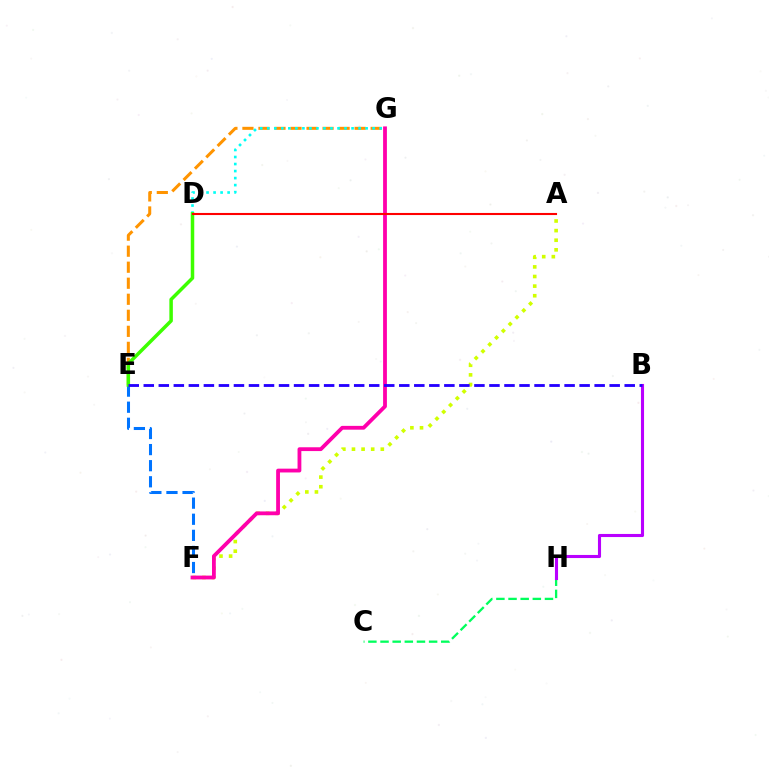{('E', 'F'): [{'color': '#0074ff', 'line_style': 'dashed', 'thickness': 2.19}], ('A', 'F'): [{'color': '#d1ff00', 'line_style': 'dotted', 'thickness': 2.61}], ('E', 'G'): [{'color': '#ff9400', 'line_style': 'dashed', 'thickness': 2.18}], ('C', 'H'): [{'color': '#00ff5c', 'line_style': 'dashed', 'thickness': 1.65}], ('D', 'G'): [{'color': '#00fff6', 'line_style': 'dotted', 'thickness': 1.91}], ('D', 'E'): [{'color': '#3dff00', 'line_style': 'solid', 'thickness': 2.52}], ('F', 'G'): [{'color': '#ff00ac', 'line_style': 'solid', 'thickness': 2.74}], ('B', 'H'): [{'color': '#b900ff', 'line_style': 'solid', 'thickness': 2.23}], ('B', 'E'): [{'color': '#2500ff', 'line_style': 'dashed', 'thickness': 2.04}], ('A', 'D'): [{'color': '#ff0000', 'line_style': 'solid', 'thickness': 1.51}]}